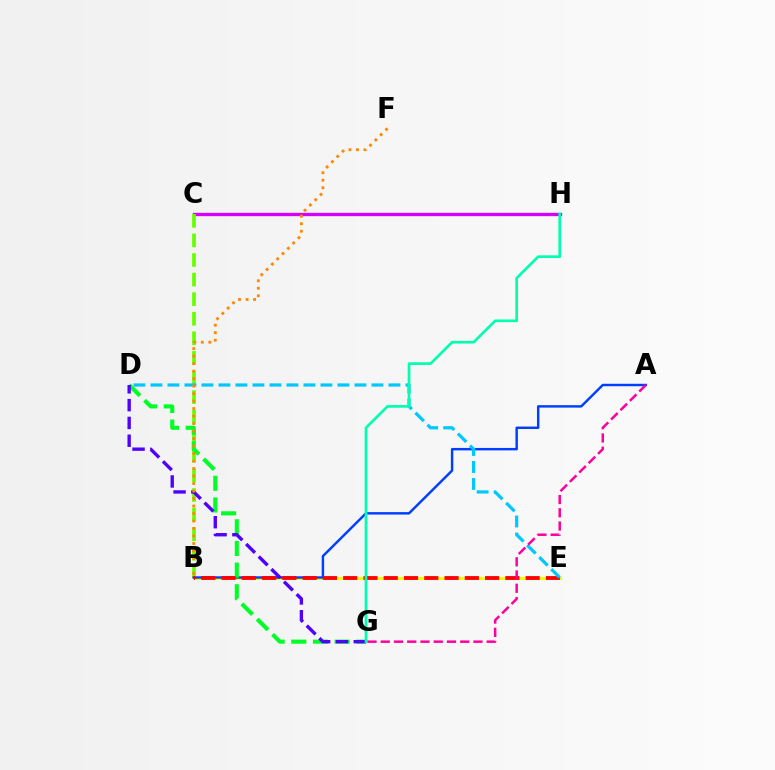{('C', 'H'): [{'color': '#d600ff', 'line_style': 'solid', 'thickness': 2.38}], ('B', 'C'): [{'color': '#66ff00', 'line_style': 'dashed', 'thickness': 2.66}], ('B', 'E'): [{'color': '#eeff00', 'line_style': 'solid', 'thickness': 2.15}, {'color': '#ff0000', 'line_style': 'dashed', 'thickness': 2.75}], ('A', 'B'): [{'color': '#003fff', 'line_style': 'solid', 'thickness': 1.76}], ('D', 'G'): [{'color': '#00ff27', 'line_style': 'dashed', 'thickness': 2.94}, {'color': '#4f00ff', 'line_style': 'dashed', 'thickness': 2.42}], ('D', 'E'): [{'color': '#00c7ff', 'line_style': 'dashed', 'thickness': 2.31}], ('G', 'H'): [{'color': '#00ffaf', 'line_style': 'solid', 'thickness': 1.93}], ('B', 'F'): [{'color': '#ff8800', 'line_style': 'dotted', 'thickness': 2.04}], ('A', 'G'): [{'color': '#ff00a0', 'line_style': 'dashed', 'thickness': 1.8}]}